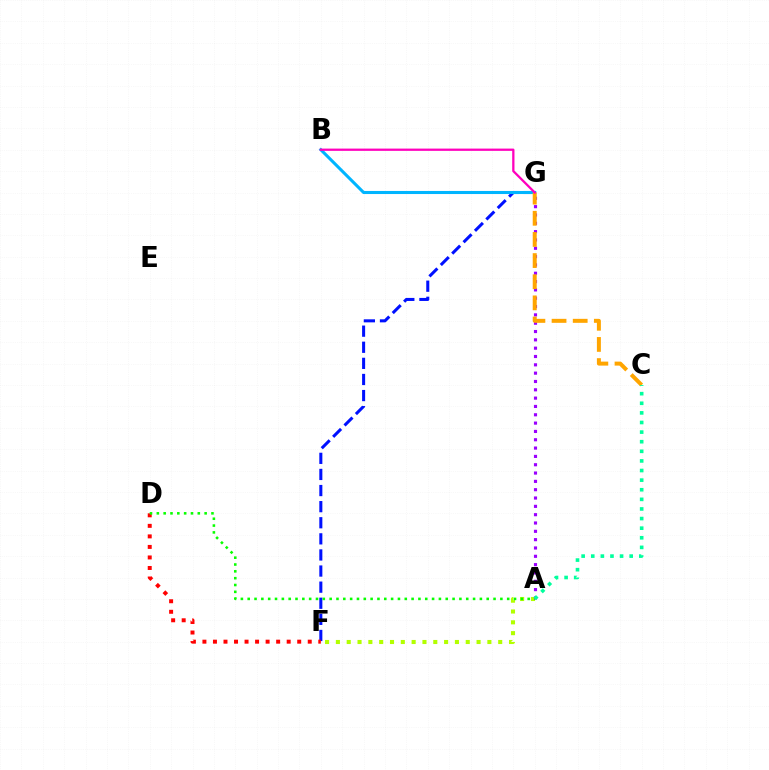{('F', 'G'): [{'color': '#0010ff', 'line_style': 'dashed', 'thickness': 2.19}], ('B', 'G'): [{'color': '#00b5ff', 'line_style': 'solid', 'thickness': 2.21}, {'color': '#ff00bd', 'line_style': 'solid', 'thickness': 1.64}], ('A', 'F'): [{'color': '#b3ff00', 'line_style': 'dotted', 'thickness': 2.94}], ('A', 'G'): [{'color': '#9b00ff', 'line_style': 'dotted', 'thickness': 2.26}], ('D', 'F'): [{'color': '#ff0000', 'line_style': 'dotted', 'thickness': 2.86}], ('A', 'D'): [{'color': '#08ff00', 'line_style': 'dotted', 'thickness': 1.86}], ('C', 'G'): [{'color': '#ffa500', 'line_style': 'dashed', 'thickness': 2.87}], ('A', 'C'): [{'color': '#00ff9d', 'line_style': 'dotted', 'thickness': 2.61}]}